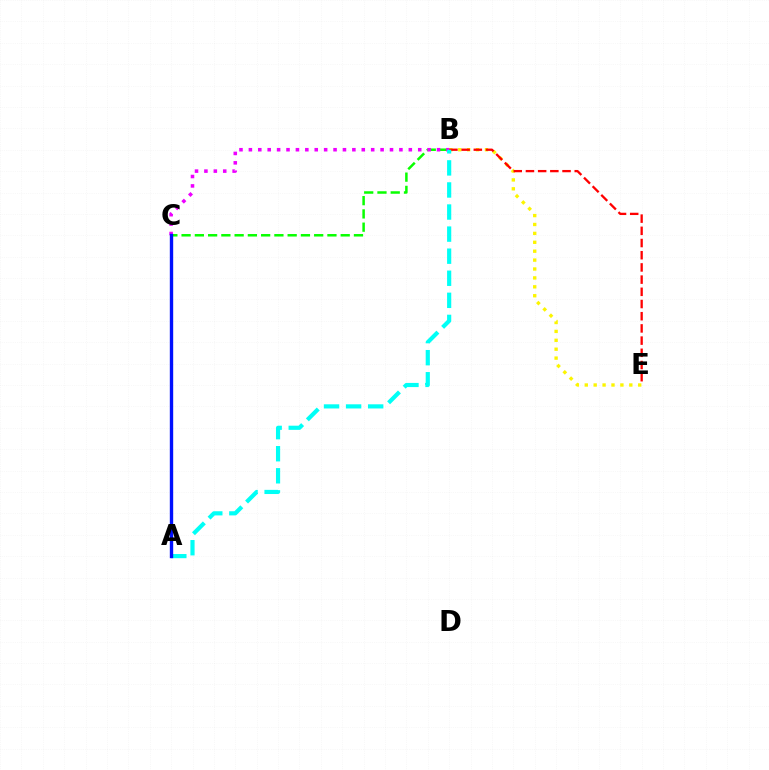{('B', 'C'): [{'color': '#08ff00', 'line_style': 'dashed', 'thickness': 1.8}, {'color': '#ee00ff', 'line_style': 'dotted', 'thickness': 2.56}], ('B', 'E'): [{'color': '#fcf500', 'line_style': 'dotted', 'thickness': 2.42}, {'color': '#ff0000', 'line_style': 'dashed', 'thickness': 1.66}], ('A', 'B'): [{'color': '#00fff6', 'line_style': 'dashed', 'thickness': 3.0}], ('A', 'C'): [{'color': '#0010ff', 'line_style': 'solid', 'thickness': 2.43}]}